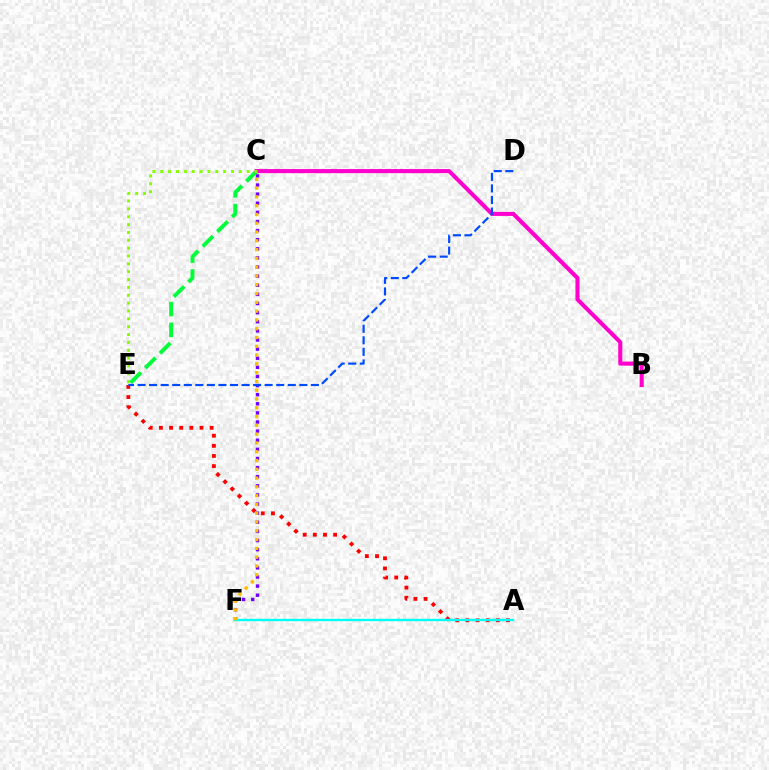{('A', 'E'): [{'color': '#ff0000', 'line_style': 'dotted', 'thickness': 2.76}], ('C', 'F'): [{'color': '#7200ff', 'line_style': 'dotted', 'thickness': 2.48}, {'color': '#ffbd00', 'line_style': 'dotted', 'thickness': 2.39}], ('C', 'E'): [{'color': '#00ff39', 'line_style': 'dashed', 'thickness': 2.82}, {'color': '#84ff00', 'line_style': 'dotted', 'thickness': 2.13}], ('A', 'F'): [{'color': '#00fff6', 'line_style': 'solid', 'thickness': 1.72}], ('B', 'C'): [{'color': '#ff00cf', 'line_style': 'solid', 'thickness': 2.93}], ('D', 'E'): [{'color': '#004bff', 'line_style': 'dashed', 'thickness': 1.57}]}